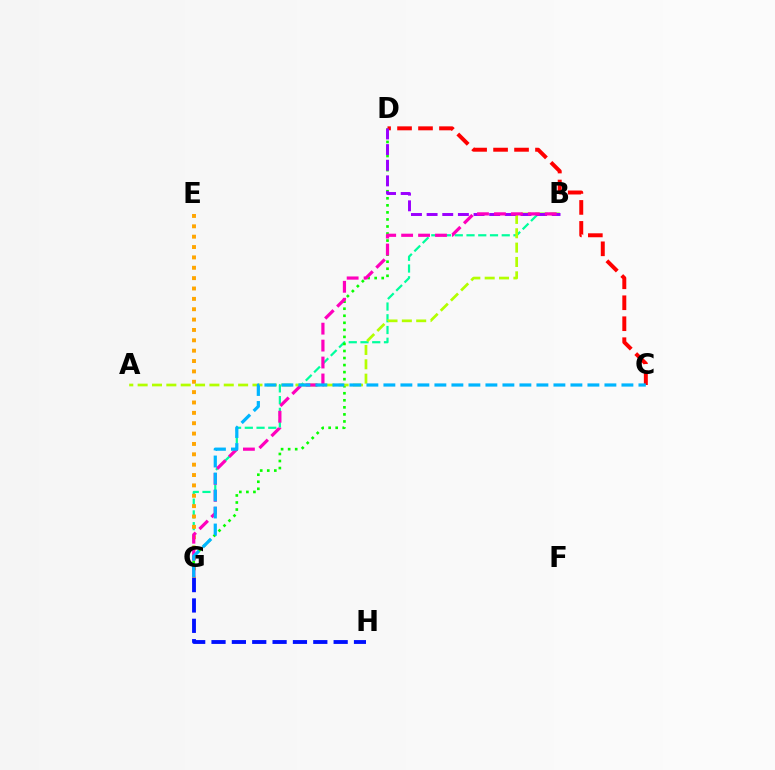{('B', 'G'): [{'color': '#00ff9d', 'line_style': 'dashed', 'thickness': 1.59}, {'color': '#ff00bd', 'line_style': 'dashed', 'thickness': 2.3}], ('D', 'G'): [{'color': '#08ff00', 'line_style': 'dotted', 'thickness': 1.91}], ('C', 'D'): [{'color': '#ff0000', 'line_style': 'dashed', 'thickness': 2.85}], ('E', 'G'): [{'color': '#ffa500', 'line_style': 'dotted', 'thickness': 2.82}], ('A', 'B'): [{'color': '#b3ff00', 'line_style': 'dashed', 'thickness': 1.95}], ('B', 'D'): [{'color': '#9b00ff', 'line_style': 'dashed', 'thickness': 2.12}], ('C', 'G'): [{'color': '#00b5ff', 'line_style': 'dashed', 'thickness': 2.31}], ('G', 'H'): [{'color': '#0010ff', 'line_style': 'dashed', 'thickness': 2.77}]}